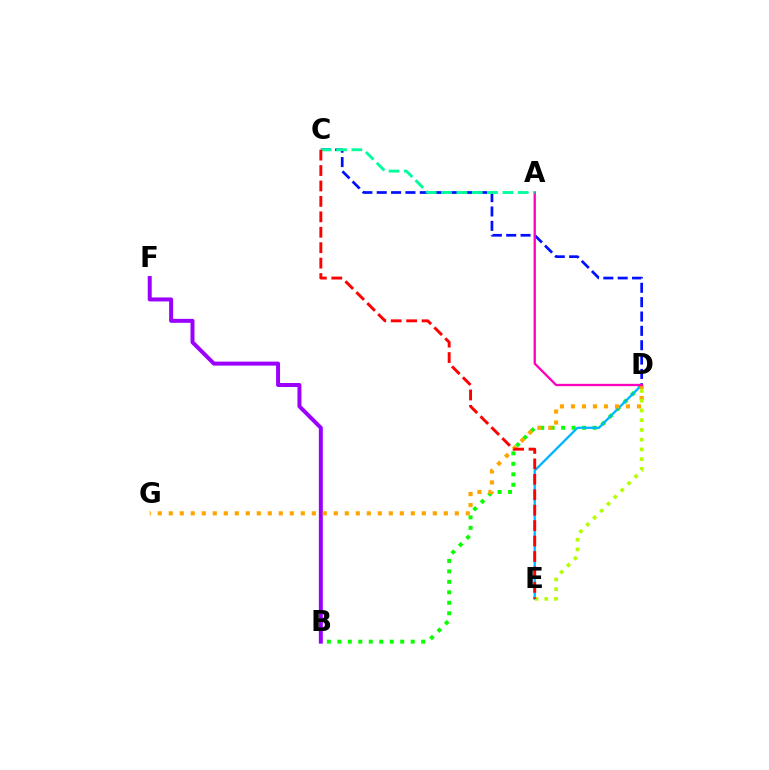{('B', 'D'): [{'color': '#08ff00', 'line_style': 'dotted', 'thickness': 2.85}], ('B', 'F'): [{'color': '#9b00ff', 'line_style': 'solid', 'thickness': 2.86}], ('D', 'E'): [{'color': '#00b5ff', 'line_style': 'solid', 'thickness': 1.66}, {'color': '#b3ff00', 'line_style': 'dotted', 'thickness': 2.65}], ('D', 'G'): [{'color': '#ffa500', 'line_style': 'dotted', 'thickness': 2.99}], ('C', 'D'): [{'color': '#0010ff', 'line_style': 'dashed', 'thickness': 1.95}], ('A', 'D'): [{'color': '#ff00bd', 'line_style': 'solid', 'thickness': 1.67}], ('A', 'C'): [{'color': '#00ff9d', 'line_style': 'dashed', 'thickness': 2.08}], ('C', 'E'): [{'color': '#ff0000', 'line_style': 'dashed', 'thickness': 2.1}]}